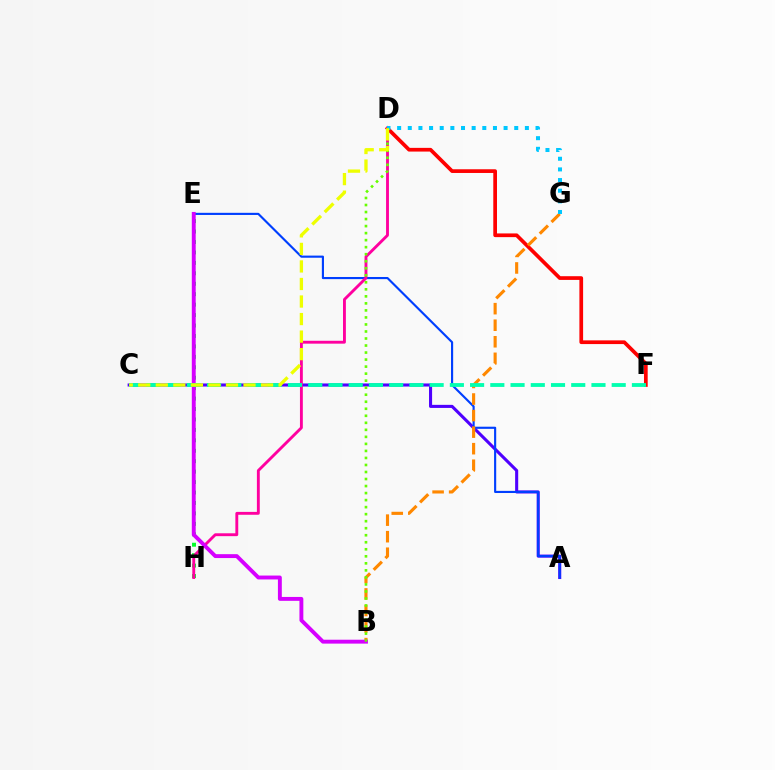{('D', 'F'): [{'color': '#ff0000', 'line_style': 'solid', 'thickness': 2.67}], ('A', 'C'): [{'color': '#4f00ff', 'line_style': 'solid', 'thickness': 2.22}], ('A', 'E'): [{'color': '#003fff', 'line_style': 'solid', 'thickness': 1.54}], ('E', 'H'): [{'color': '#00ff27', 'line_style': 'dotted', 'thickness': 2.84}], ('D', 'H'): [{'color': '#ff00a0', 'line_style': 'solid', 'thickness': 2.07}], ('B', 'G'): [{'color': '#ff8800', 'line_style': 'dashed', 'thickness': 2.25}], ('D', 'G'): [{'color': '#00c7ff', 'line_style': 'dotted', 'thickness': 2.89}], ('B', 'E'): [{'color': '#d600ff', 'line_style': 'solid', 'thickness': 2.81}], ('C', 'F'): [{'color': '#00ffaf', 'line_style': 'dashed', 'thickness': 2.75}], ('B', 'D'): [{'color': '#66ff00', 'line_style': 'dotted', 'thickness': 1.91}], ('C', 'D'): [{'color': '#eeff00', 'line_style': 'dashed', 'thickness': 2.38}]}